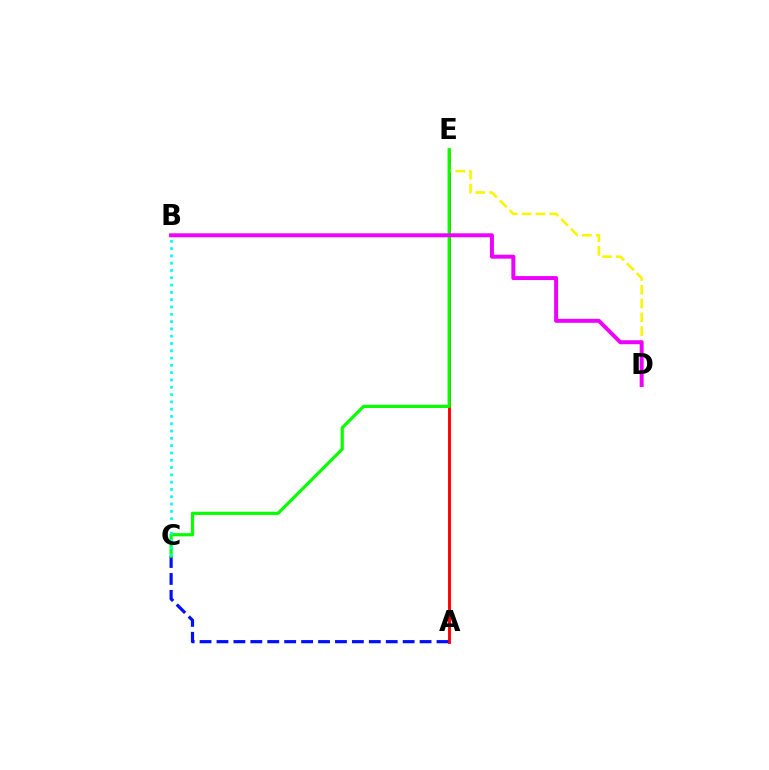{('A', 'E'): [{'color': '#ff0000', 'line_style': 'solid', 'thickness': 2.09}], ('A', 'C'): [{'color': '#0010ff', 'line_style': 'dashed', 'thickness': 2.3}], ('D', 'E'): [{'color': '#fcf500', 'line_style': 'dashed', 'thickness': 1.88}], ('C', 'E'): [{'color': '#08ff00', 'line_style': 'solid', 'thickness': 2.3}], ('B', 'C'): [{'color': '#00fff6', 'line_style': 'dotted', 'thickness': 1.98}], ('B', 'D'): [{'color': '#ee00ff', 'line_style': 'solid', 'thickness': 2.86}]}